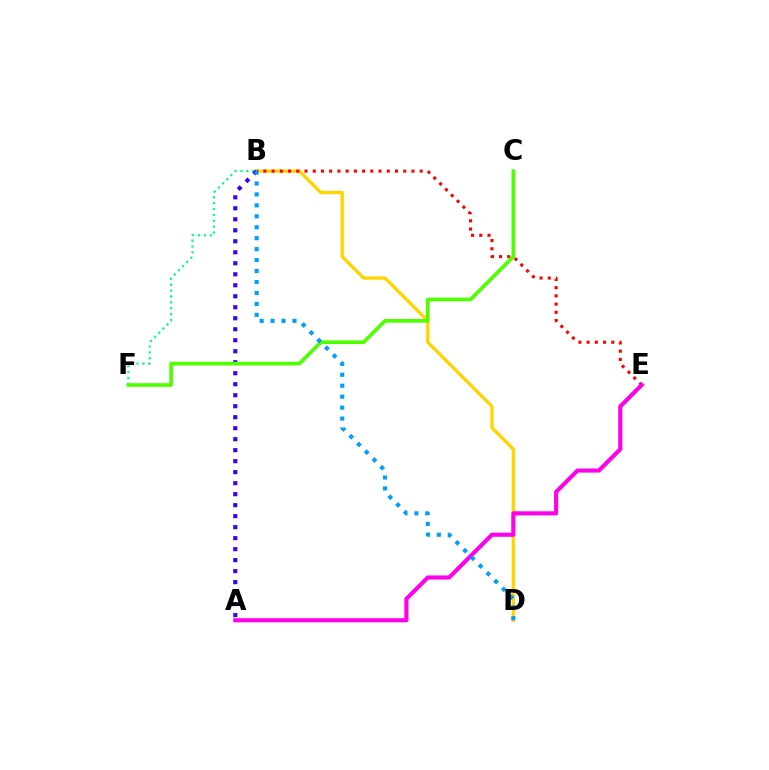{('B', 'D'): [{'color': '#ffd500', 'line_style': 'solid', 'thickness': 2.38}, {'color': '#009eff', 'line_style': 'dotted', 'thickness': 2.97}], ('B', 'E'): [{'color': '#ff0000', 'line_style': 'dotted', 'thickness': 2.24}], ('B', 'F'): [{'color': '#00ff86', 'line_style': 'dotted', 'thickness': 1.6}], ('A', 'B'): [{'color': '#3700ff', 'line_style': 'dotted', 'thickness': 2.99}], ('A', 'E'): [{'color': '#ff00ed', 'line_style': 'solid', 'thickness': 2.96}], ('C', 'F'): [{'color': '#4fff00', 'line_style': 'solid', 'thickness': 2.63}]}